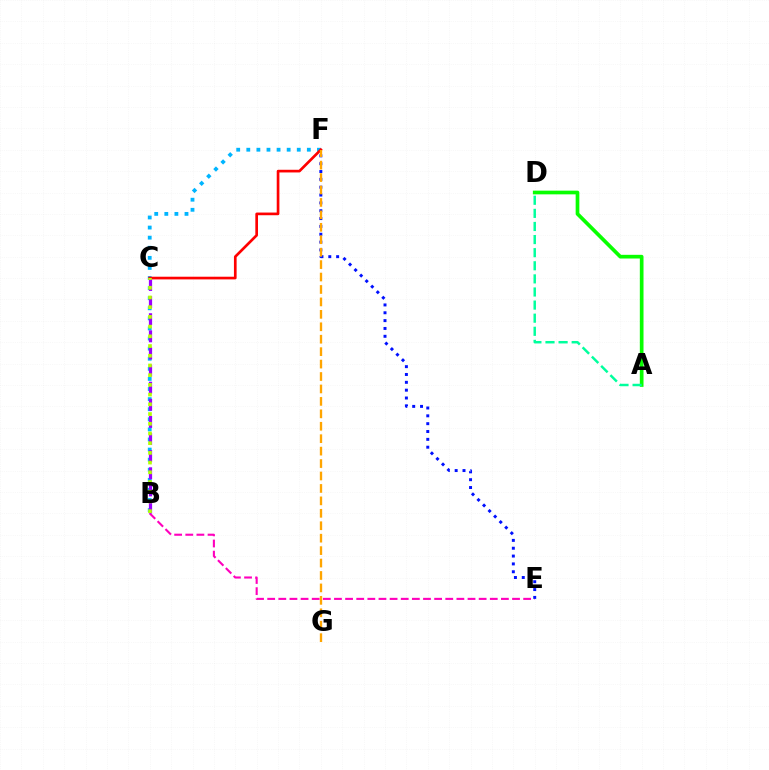{('A', 'D'): [{'color': '#08ff00', 'line_style': 'solid', 'thickness': 2.66}, {'color': '#00ff9d', 'line_style': 'dashed', 'thickness': 1.78}], ('B', 'F'): [{'color': '#00b5ff', 'line_style': 'dotted', 'thickness': 2.74}], ('C', 'F'): [{'color': '#ff0000', 'line_style': 'solid', 'thickness': 1.93}], ('B', 'E'): [{'color': '#ff00bd', 'line_style': 'dashed', 'thickness': 1.51}], ('E', 'F'): [{'color': '#0010ff', 'line_style': 'dotted', 'thickness': 2.13}], ('B', 'C'): [{'color': '#9b00ff', 'line_style': 'dashed', 'thickness': 2.33}, {'color': '#b3ff00', 'line_style': 'dotted', 'thickness': 2.64}], ('F', 'G'): [{'color': '#ffa500', 'line_style': 'dashed', 'thickness': 1.69}]}